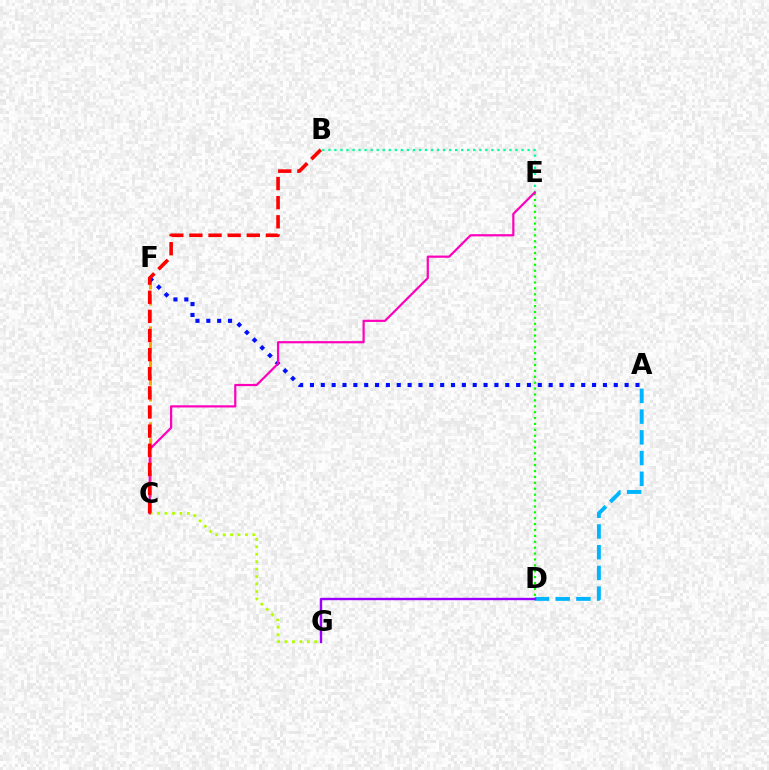{('D', 'E'): [{'color': '#08ff00', 'line_style': 'dotted', 'thickness': 1.6}], ('B', 'E'): [{'color': '#00ff9d', 'line_style': 'dotted', 'thickness': 1.64}], ('C', 'F'): [{'color': '#ffa500', 'line_style': 'dashed', 'thickness': 2.17}], ('C', 'G'): [{'color': '#b3ff00', 'line_style': 'dotted', 'thickness': 2.02}], ('A', 'D'): [{'color': '#00b5ff', 'line_style': 'dashed', 'thickness': 2.82}], ('A', 'F'): [{'color': '#0010ff', 'line_style': 'dotted', 'thickness': 2.95}], ('C', 'E'): [{'color': '#ff00bd', 'line_style': 'solid', 'thickness': 1.59}], ('D', 'G'): [{'color': '#9b00ff', 'line_style': 'solid', 'thickness': 1.73}], ('B', 'C'): [{'color': '#ff0000', 'line_style': 'dashed', 'thickness': 2.6}]}